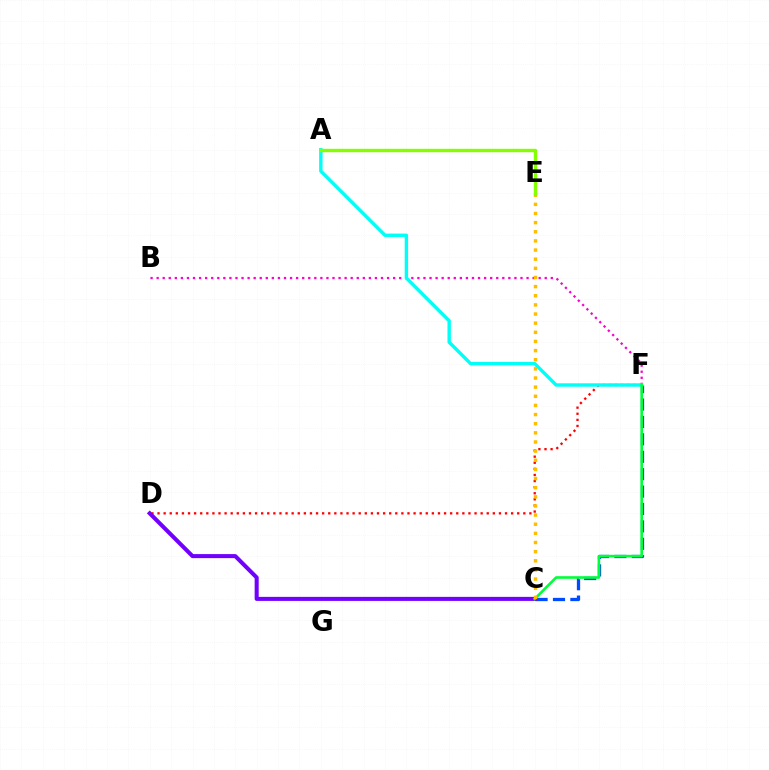{('D', 'F'): [{'color': '#ff0000', 'line_style': 'dotted', 'thickness': 1.66}], ('B', 'F'): [{'color': '#ff00cf', 'line_style': 'dotted', 'thickness': 1.65}], ('C', 'F'): [{'color': '#004bff', 'line_style': 'dashed', 'thickness': 2.36}, {'color': '#00ff39', 'line_style': 'solid', 'thickness': 1.88}], ('C', 'D'): [{'color': '#7200ff', 'line_style': 'solid', 'thickness': 2.91}], ('A', 'F'): [{'color': '#00fff6', 'line_style': 'solid', 'thickness': 2.44}], ('C', 'E'): [{'color': '#ffbd00', 'line_style': 'dotted', 'thickness': 2.48}], ('A', 'E'): [{'color': '#84ff00', 'line_style': 'solid', 'thickness': 2.45}]}